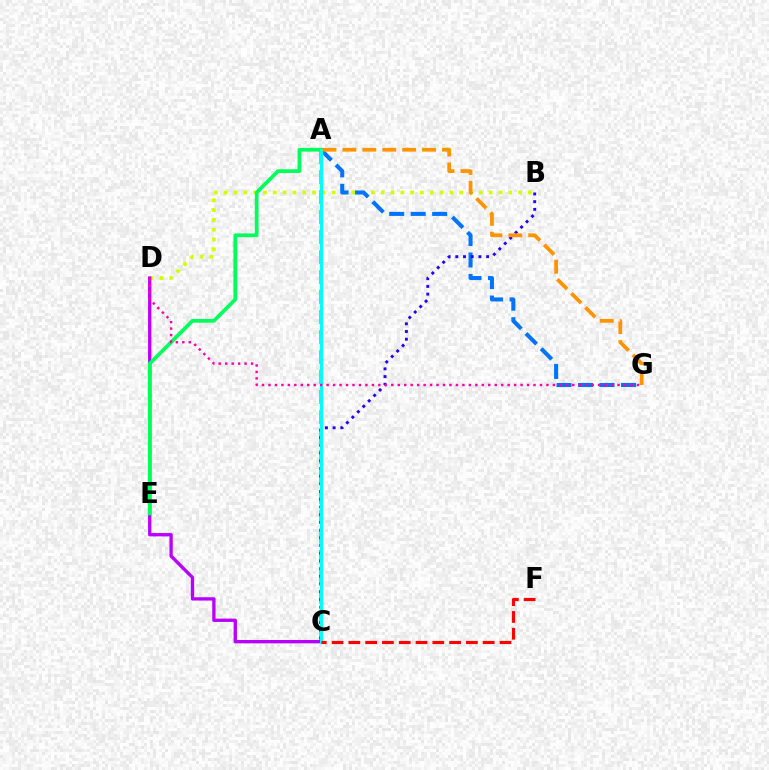{('A', 'C'): [{'color': '#3dff00', 'line_style': 'dashed', 'thickness': 2.72}, {'color': '#00fff6', 'line_style': 'solid', 'thickness': 2.17}], ('B', 'D'): [{'color': '#d1ff00', 'line_style': 'dotted', 'thickness': 2.67}], ('A', 'G'): [{'color': '#0074ff', 'line_style': 'dashed', 'thickness': 2.92}, {'color': '#ff9400', 'line_style': 'dashed', 'thickness': 2.7}], ('B', 'C'): [{'color': '#2500ff', 'line_style': 'dotted', 'thickness': 2.09}], ('C', 'D'): [{'color': '#b900ff', 'line_style': 'solid', 'thickness': 2.4}], ('A', 'E'): [{'color': '#00ff5c', 'line_style': 'solid', 'thickness': 2.69}], ('D', 'G'): [{'color': '#ff00ac', 'line_style': 'dotted', 'thickness': 1.76}], ('C', 'F'): [{'color': '#ff0000', 'line_style': 'dashed', 'thickness': 2.28}]}